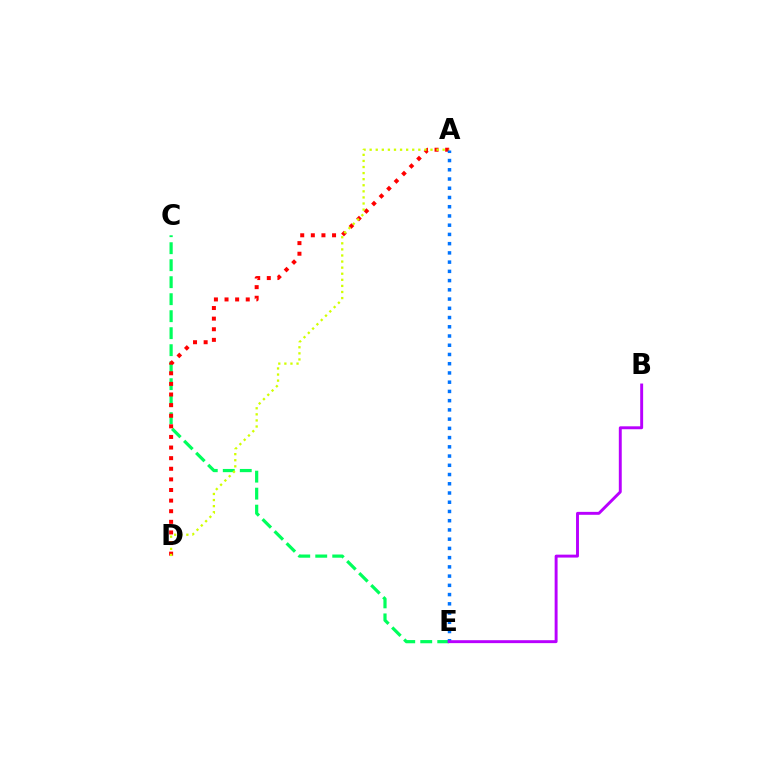{('C', 'E'): [{'color': '#00ff5c', 'line_style': 'dashed', 'thickness': 2.31}], ('A', 'D'): [{'color': '#ff0000', 'line_style': 'dotted', 'thickness': 2.88}, {'color': '#d1ff00', 'line_style': 'dotted', 'thickness': 1.65}], ('A', 'E'): [{'color': '#0074ff', 'line_style': 'dotted', 'thickness': 2.51}], ('B', 'E'): [{'color': '#b900ff', 'line_style': 'solid', 'thickness': 2.11}]}